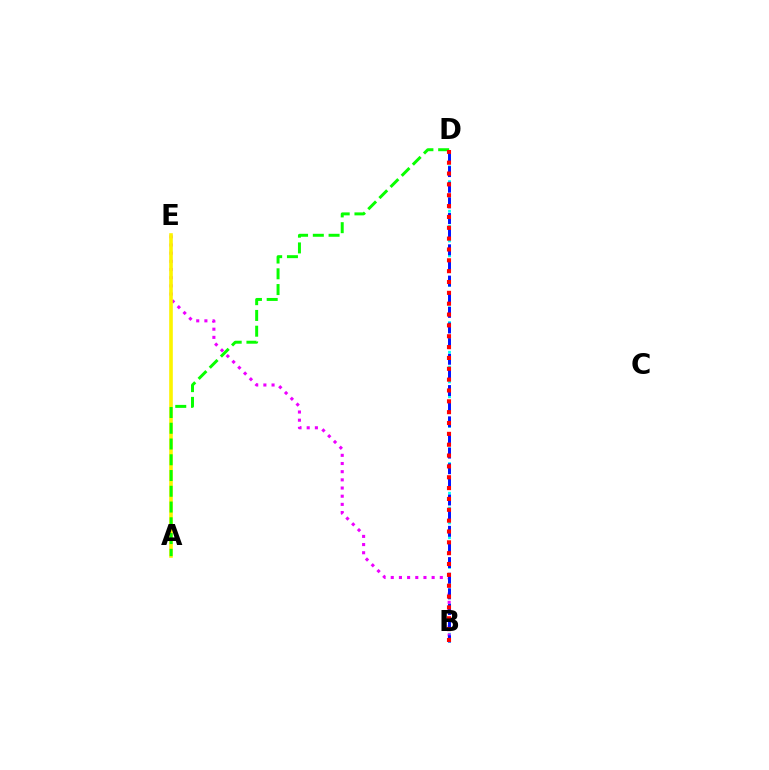{('B', 'D'): [{'color': '#00fff6', 'line_style': 'dotted', 'thickness': 2.02}, {'color': '#0010ff', 'line_style': 'dashed', 'thickness': 2.12}, {'color': '#ff0000', 'line_style': 'dotted', 'thickness': 2.95}], ('B', 'E'): [{'color': '#ee00ff', 'line_style': 'dotted', 'thickness': 2.22}], ('A', 'E'): [{'color': '#fcf500', 'line_style': 'solid', 'thickness': 2.6}], ('A', 'D'): [{'color': '#08ff00', 'line_style': 'dashed', 'thickness': 2.14}]}